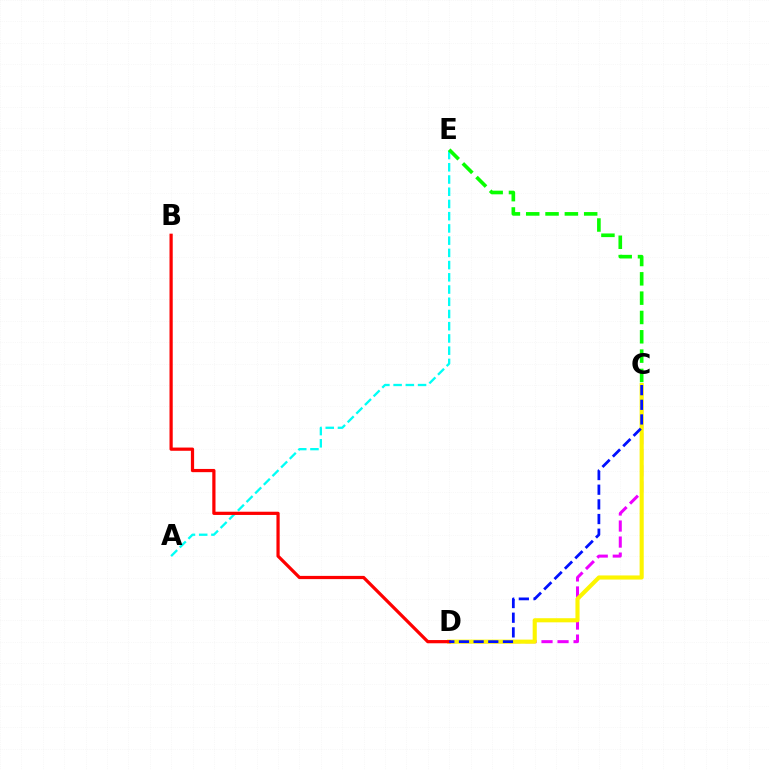{('A', 'E'): [{'color': '#00fff6', 'line_style': 'dashed', 'thickness': 1.66}], ('C', 'D'): [{'color': '#ee00ff', 'line_style': 'dashed', 'thickness': 2.18}, {'color': '#fcf500', 'line_style': 'solid', 'thickness': 2.96}, {'color': '#0010ff', 'line_style': 'dashed', 'thickness': 1.99}], ('C', 'E'): [{'color': '#08ff00', 'line_style': 'dashed', 'thickness': 2.62}], ('B', 'D'): [{'color': '#ff0000', 'line_style': 'solid', 'thickness': 2.32}]}